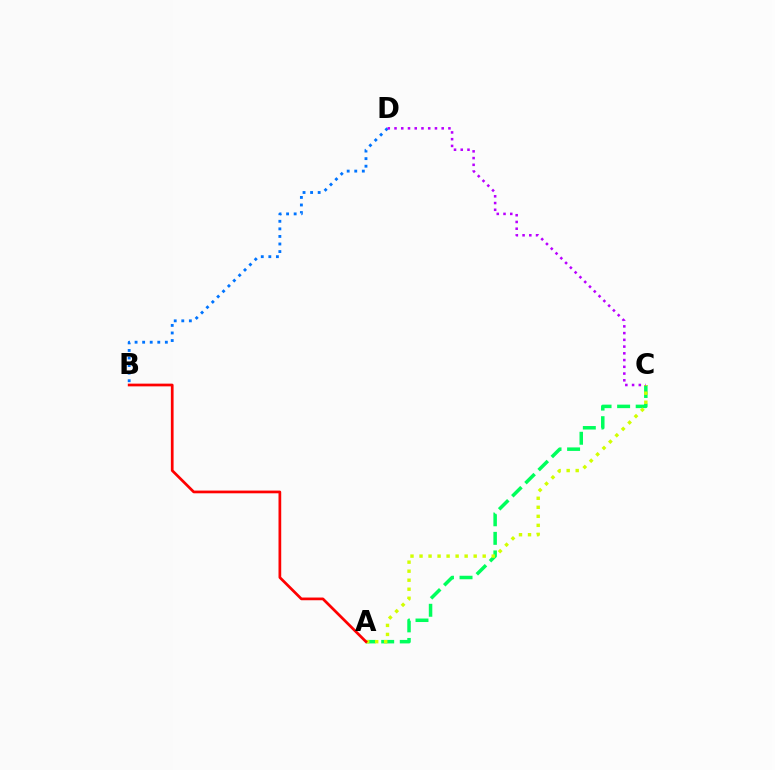{('A', 'C'): [{'color': '#00ff5c', 'line_style': 'dashed', 'thickness': 2.52}, {'color': '#d1ff00', 'line_style': 'dotted', 'thickness': 2.45}], ('B', 'D'): [{'color': '#0074ff', 'line_style': 'dotted', 'thickness': 2.06}], ('C', 'D'): [{'color': '#b900ff', 'line_style': 'dotted', 'thickness': 1.83}], ('A', 'B'): [{'color': '#ff0000', 'line_style': 'solid', 'thickness': 1.95}]}